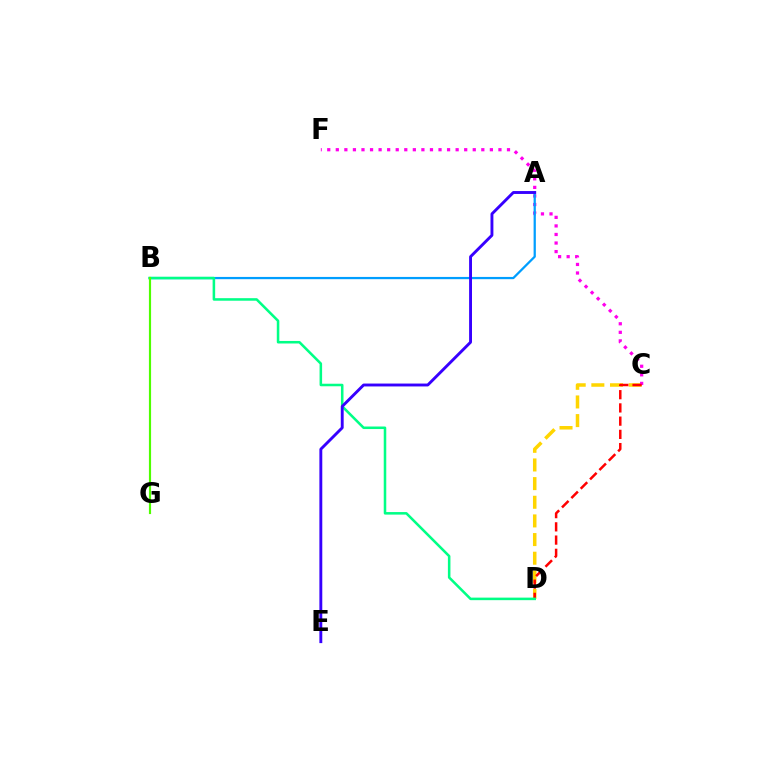{('C', 'D'): [{'color': '#ffd500', 'line_style': 'dashed', 'thickness': 2.53}, {'color': '#ff0000', 'line_style': 'dashed', 'thickness': 1.8}], ('C', 'F'): [{'color': '#ff00ed', 'line_style': 'dotted', 'thickness': 2.33}], ('A', 'B'): [{'color': '#009eff', 'line_style': 'solid', 'thickness': 1.62}], ('B', 'D'): [{'color': '#00ff86', 'line_style': 'solid', 'thickness': 1.83}], ('A', 'E'): [{'color': '#3700ff', 'line_style': 'solid', 'thickness': 2.08}], ('B', 'G'): [{'color': '#4fff00', 'line_style': 'solid', 'thickness': 1.56}]}